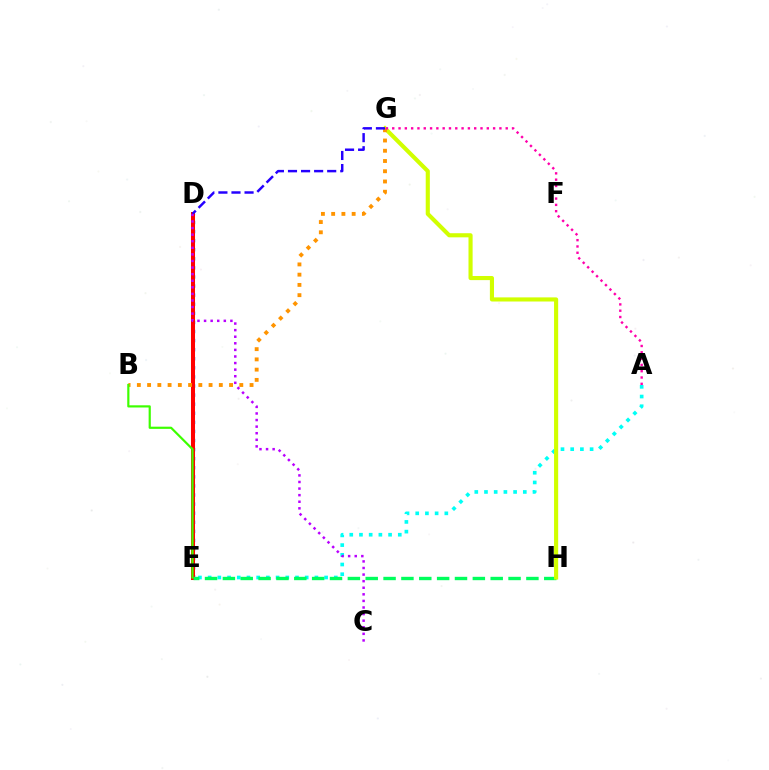{('D', 'E'): [{'color': '#0074ff', 'line_style': 'dotted', 'thickness': 2.47}, {'color': '#ff0000', 'line_style': 'solid', 'thickness': 2.9}], ('A', 'E'): [{'color': '#00fff6', 'line_style': 'dotted', 'thickness': 2.64}], ('E', 'H'): [{'color': '#00ff5c', 'line_style': 'dashed', 'thickness': 2.43}], ('G', 'H'): [{'color': '#d1ff00', 'line_style': 'solid', 'thickness': 2.97}], ('B', 'G'): [{'color': '#ff9400', 'line_style': 'dotted', 'thickness': 2.78}], ('B', 'E'): [{'color': '#3dff00', 'line_style': 'solid', 'thickness': 1.58}], ('A', 'G'): [{'color': '#ff00ac', 'line_style': 'dotted', 'thickness': 1.71}], ('D', 'G'): [{'color': '#2500ff', 'line_style': 'dashed', 'thickness': 1.78}], ('C', 'D'): [{'color': '#b900ff', 'line_style': 'dotted', 'thickness': 1.79}]}